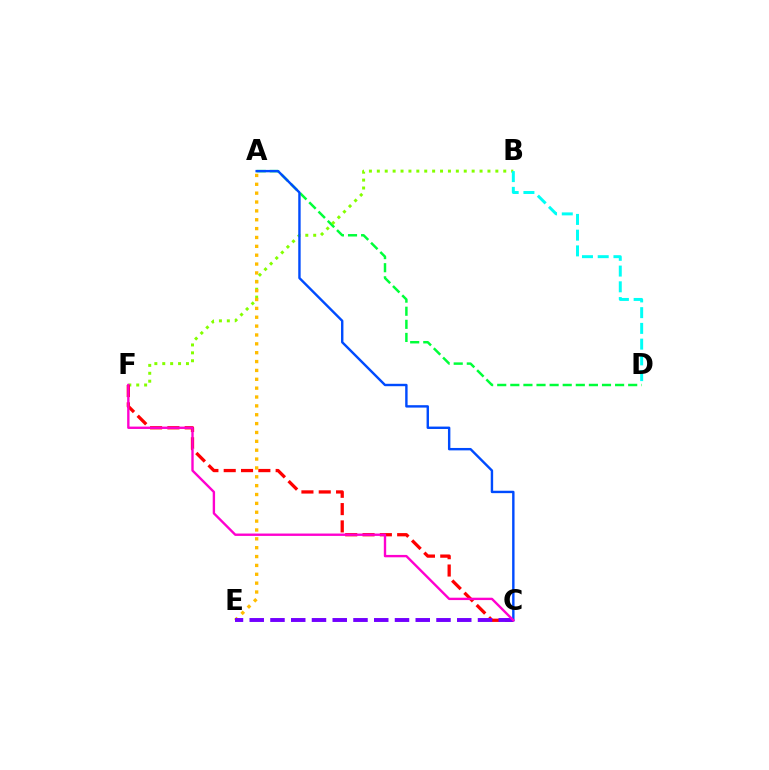{('A', 'D'): [{'color': '#00ff39', 'line_style': 'dashed', 'thickness': 1.78}], ('B', 'F'): [{'color': '#84ff00', 'line_style': 'dotted', 'thickness': 2.15}], ('C', 'F'): [{'color': '#ff0000', 'line_style': 'dashed', 'thickness': 2.35}, {'color': '#ff00cf', 'line_style': 'solid', 'thickness': 1.71}], ('B', 'D'): [{'color': '#00fff6', 'line_style': 'dashed', 'thickness': 2.14}], ('A', 'C'): [{'color': '#004bff', 'line_style': 'solid', 'thickness': 1.73}], ('A', 'E'): [{'color': '#ffbd00', 'line_style': 'dotted', 'thickness': 2.41}], ('C', 'E'): [{'color': '#7200ff', 'line_style': 'dashed', 'thickness': 2.82}]}